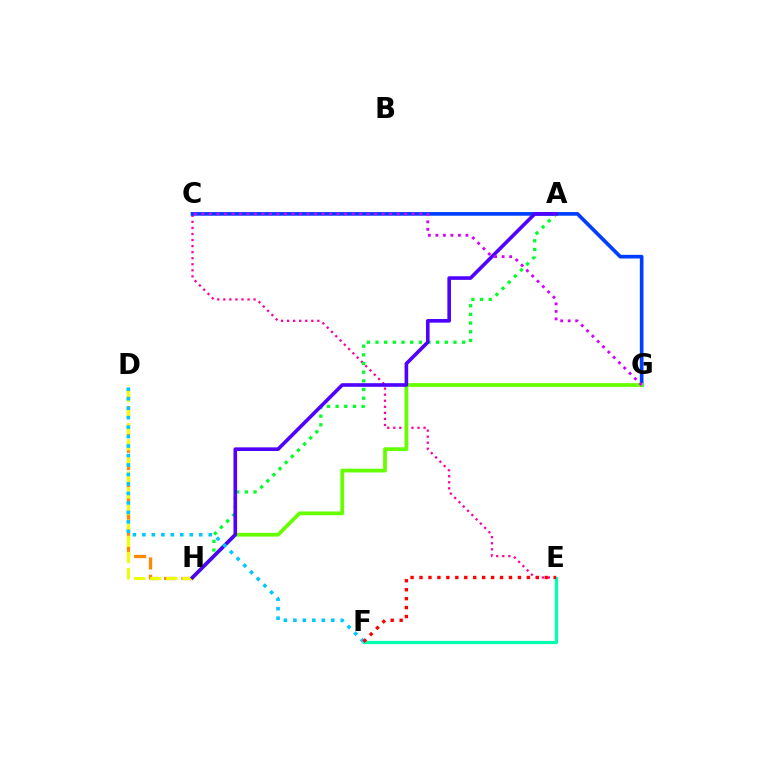{('C', 'E'): [{'color': '#ff00a0', 'line_style': 'dotted', 'thickness': 1.64}], ('C', 'G'): [{'color': '#003fff', 'line_style': 'solid', 'thickness': 2.64}, {'color': '#d600ff', 'line_style': 'dotted', 'thickness': 2.04}], ('D', 'H'): [{'color': '#ff8800', 'line_style': 'dashed', 'thickness': 2.36}, {'color': '#eeff00', 'line_style': 'dashed', 'thickness': 2.19}], ('A', 'H'): [{'color': '#00ff27', 'line_style': 'dotted', 'thickness': 2.36}, {'color': '#4f00ff', 'line_style': 'solid', 'thickness': 2.6}], ('E', 'F'): [{'color': '#00ffaf', 'line_style': 'solid', 'thickness': 2.33}, {'color': '#ff0000', 'line_style': 'dotted', 'thickness': 2.43}], ('G', 'H'): [{'color': '#66ff00', 'line_style': 'solid', 'thickness': 2.71}], ('D', 'F'): [{'color': '#00c7ff', 'line_style': 'dotted', 'thickness': 2.57}]}